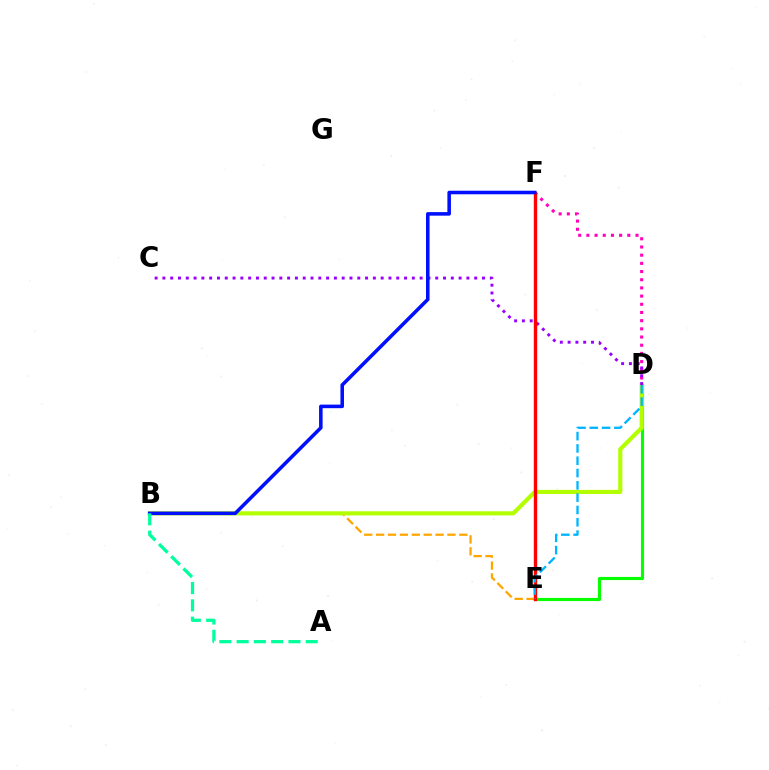{('B', 'E'): [{'color': '#ffa500', 'line_style': 'dashed', 'thickness': 1.61}], ('D', 'F'): [{'color': '#ff00bd', 'line_style': 'dotted', 'thickness': 2.22}], ('D', 'E'): [{'color': '#08ff00', 'line_style': 'solid', 'thickness': 2.26}, {'color': '#00b5ff', 'line_style': 'dashed', 'thickness': 1.67}], ('B', 'D'): [{'color': '#b3ff00', 'line_style': 'solid', 'thickness': 2.98}], ('C', 'D'): [{'color': '#9b00ff', 'line_style': 'dotted', 'thickness': 2.12}], ('E', 'F'): [{'color': '#ff0000', 'line_style': 'solid', 'thickness': 2.43}], ('B', 'F'): [{'color': '#0010ff', 'line_style': 'solid', 'thickness': 2.56}], ('A', 'B'): [{'color': '#00ff9d', 'line_style': 'dashed', 'thickness': 2.35}]}